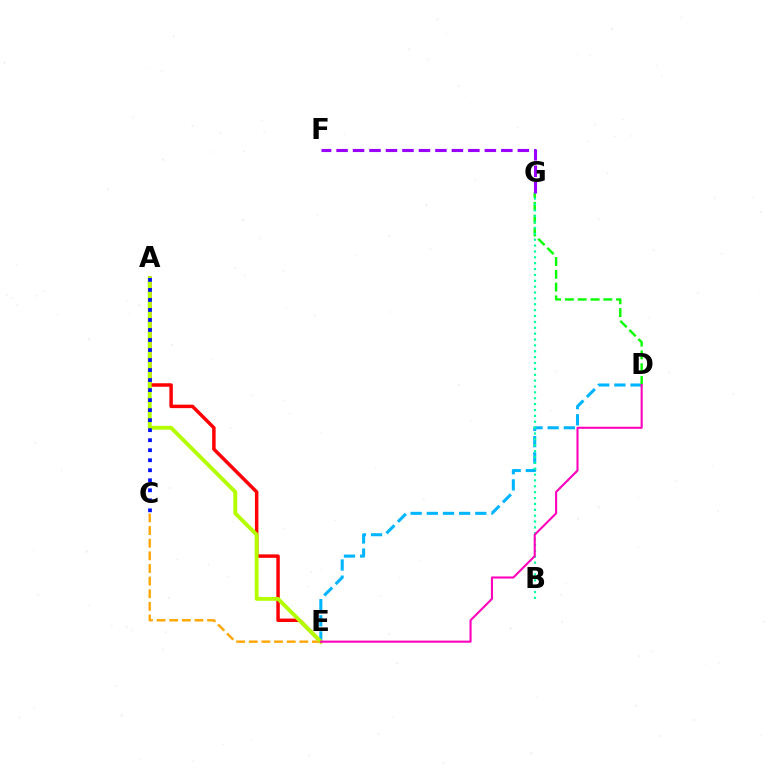{('A', 'E'): [{'color': '#ff0000', 'line_style': 'solid', 'thickness': 2.5}, {'color': '#b3ff00', 'line_style': 'solid', 'thickness': 2.77}], ('D', 'E'): [{'color': '#00b5ff', 'line_style': 'dashed', 'thickness': 2.19}, {'color': '#ff00bd', 'line_style': 'solid', 'thickness': 1.51}], ('D', 'G'): [{'color': '#08ff00', 'line_style': 'dashed', 'thickness': 1.74}], ('B', 'G'): [{'color': '#00ff9d', 'line_style': 'dotted', 'thickness': 1.6}], ('C', 'E'): [{'color': '#ffa500', 'line_style': 'dashed', 'thickness': 1.72}], ('A', 'C'): [{'color': '#0010ff', 'line_style': 'dotted', 'thickness': 2.72}], ('F', 'G'): [{'color': '#9b00ff', 'line_style': 'dashed', 'thickness': 2.24}]}